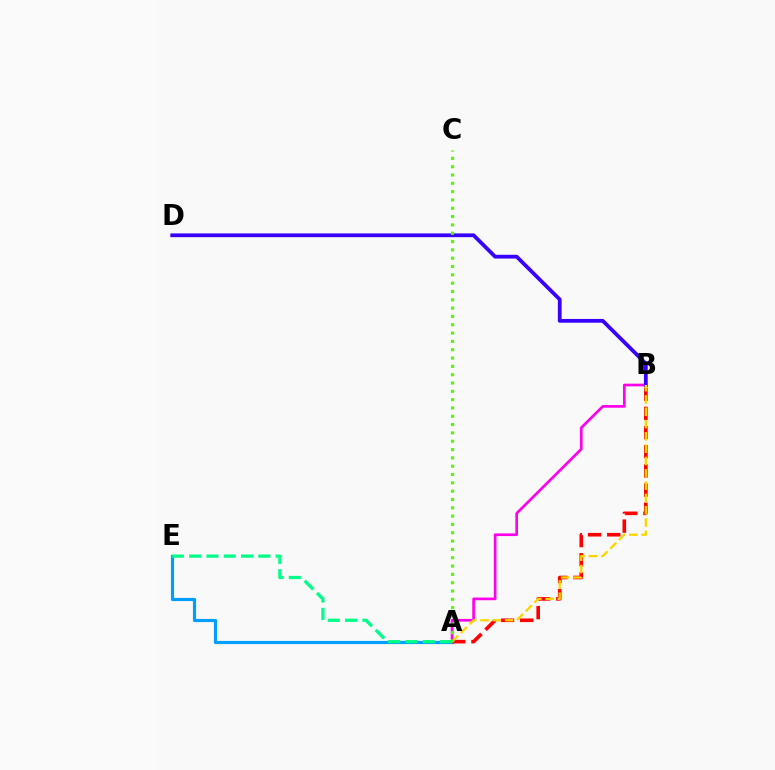{('A', 'B'): [{'color': '#ff00ed', 'line_style': 'solid', 'thickness': 1.93}, {'color': '#ff0000', 'line_style': 'dashed', 'thickness': 2.61}, {'color': '#ffd500', 'line_style': 'dashed', 'thickness': 1.67}], ('B', 'D'): [{'color': '#3700ff', 'line_style': 'solid', 'thickness': 2.71}], ('A', 'E'): [{'color': '#009eff', 'line_style': 'solid', 'thickness': 2.27}, {'color': '#00ff86', 'line_style': 'dashed', 'thickness': 2.35}], ('A', 'C'): [{'color': '#4fff00', 'line_style': 'dotted', 'thickness': 2.26}]}